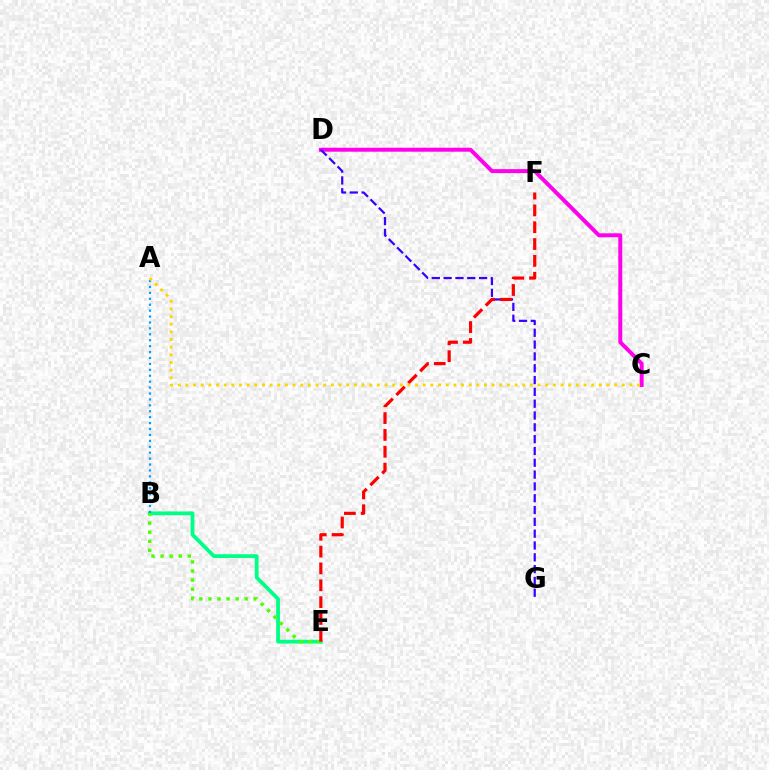{('C', 'D'): [{'color': '#ff00ed', 'line_style': 'solid', 'thickness': 2.85}], ('B', 'E'): [{'color': '#00ff86', 'line_style': 'solid', 'thickness': 2.74}, {'color': '#4fff00', 'line_style': 'dotted', 'thickness': 2.46}], ('A', 'B'): [{'color': '#009eff', 'line_style': 'dotted', 'thickness': 1.61}], ('D', 'G'): [{'color': '#3700ff', 'line_style': 'dashed', 'thickness': 1.61}], ('E', 'F'): [{'color': '#ff0000', 'line_style': 'dashed', 'thickness': 2.29}], ('A', 'C'): [{'color': '#ffd500', 'line_style': 'dotted', 'thickness': 2.08}]}